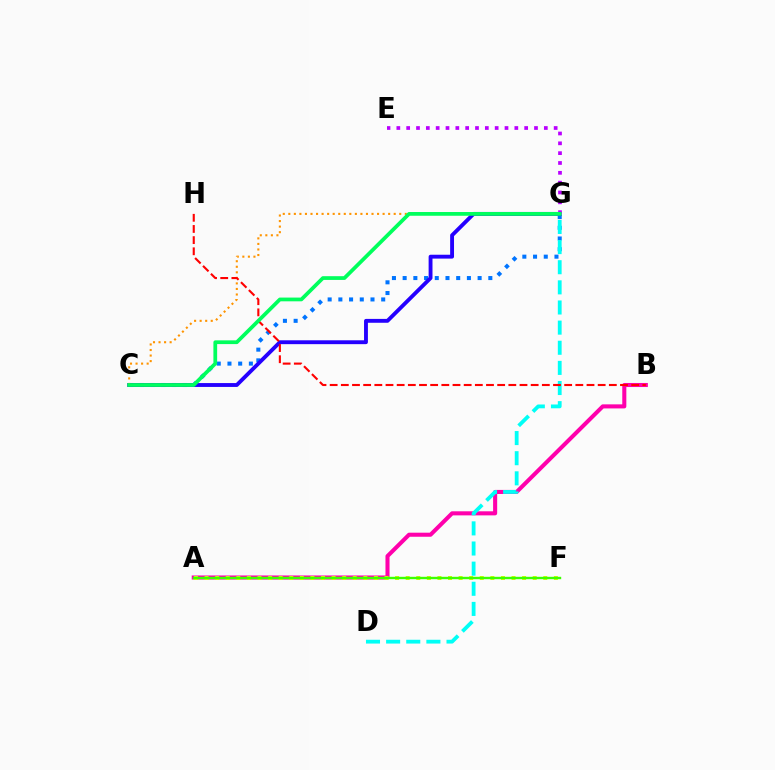{('C', 'G'): [{'color': '#0074ff', 'line_style': 'dotted', 'thickness': 2.91}, {'color': '#2500ff', 'line_style': 'solid', 'thickness': 2.79}, {'color': '#ff9400', 'line_style': 'dotted', 'thickness': 1.51}, {'color': '#00ff5c', 'line_style': 'solid', 'thickness': 2.69}], ('A', 'B'): [{'color': '#ff00ac', 'line_style': 'solid', 'thickness': 2.93}], ('A', 'F'): [{'color': '#d1ff00', 'line_style': 'dotted', 'thickness': 2.88}, {'color': '#3dff00', 'line_style': 'solid', 'thickness': 1.72}], ('E', 'G'): [{'color': '#b900ff', 'line_style': 'dotted', 'thickness': 2.67}], ('D', 'G'): [{'color': '#00fff6', 'line_style': 'dashed', 'thickness': 2.74}], ('B', 'H'): [{'color': '#ff0000', 'line_style': 'dashed', 'thickness': 1.52}]}